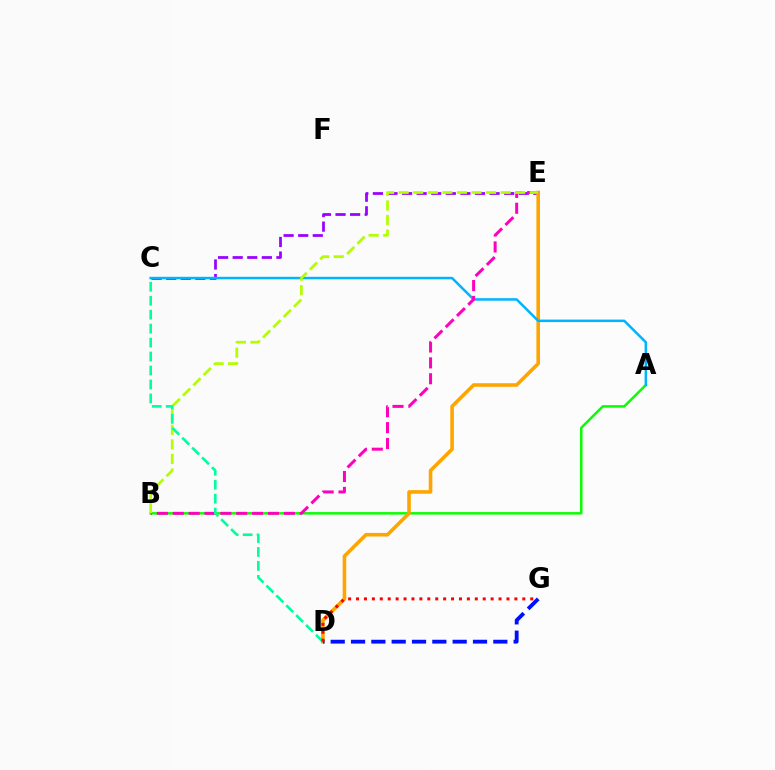{('C', 'E'): [{'color': '#9b00ff', 'line_style': 'dashed', 'thickness': 1.98}], ('A', 'B'): [{'color': '#08ff00', 'line_style': 'solid', 'thickness': 1.79}], ('D', 'E'): [{'color': '#ffa500', 'line_style': 'solid', 'thickness': 2.59}], ('D', 'G'): [{'color': '#0010ff', 'line_style': 'dashed', 'thickness': 2.76}, {'color': '#ff0000', 'line_style': 'dotted', 'thickness': 2.15}], ('A', 'C'): [{'color': '#00b5ff', 'line_style': 'solid', 'thickness': 1.81}], ('B', 'E'): [{'color': '#ff00bd', 'line_style': 'dashed', 'thickness': 2.16}, {'color': '#b3ff00', 'line_style': 'dashed', 'thickness': 1.98}], ('C', 'D'): [{'color': '#00ff9d', 'line_style': 'dashed', 'thickness': 1.9}]}